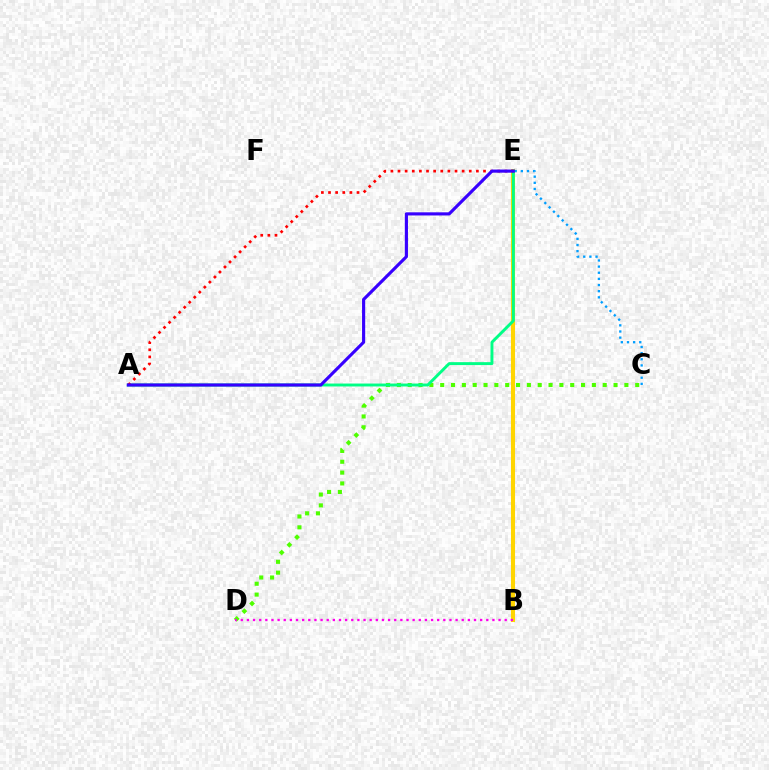{('C', 'D'): [{'color': '#4fff00', 'line_style': 'dotted', 'thickness': 2.94}], ('B', 'E'): [{'color': '#ffd500', 'line_style': 'solid', 'thickness': 2.94}], ('A', 'E'): [{'color': '#00ff86', 'line_style': 'solid', 'thickness': 2.1}, {'color': '#ff0000', 'line_style': 'dotted', 'thickness': 1.94}, {'color': '#3700ff', 'line_style': 'solid', 'thickness': 2.26}], ('C', 'E'): [{'color': '#009eff', 'line_style': 'dotted', 'thickness': 1.67}], ('B', 'D'): [{'color': '#ff00ed', 'line_style': 'dotted', 'thickness': 1.67}]}